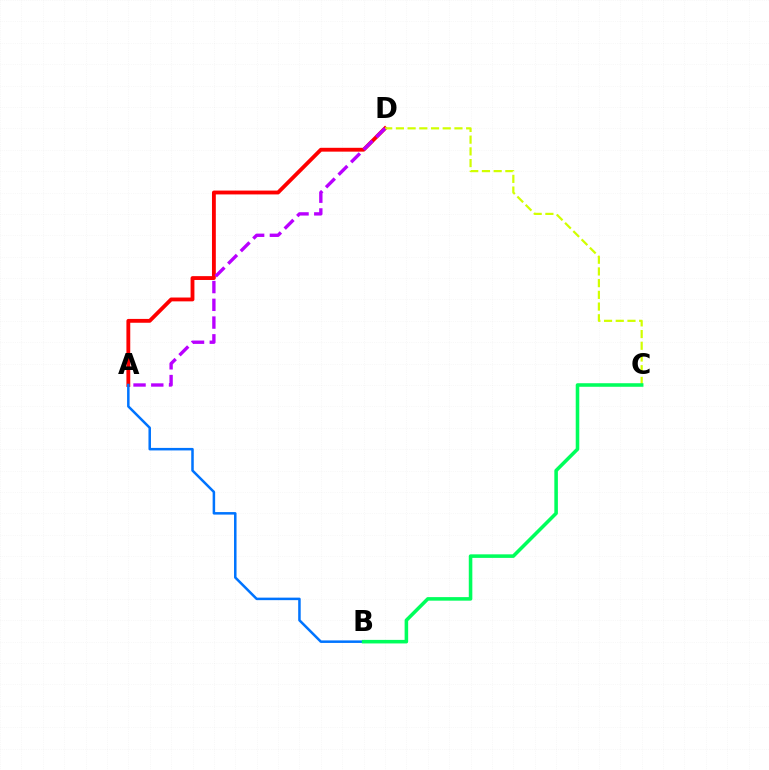{('A', 'D'): [{'color': '#ff0000', 'line_style': 'solid', 'thickness': 2.76}, {'color': '#b900ff', 'line_style': 'dashed', 'thickness': 2.41}], ('C', 'D'): [{'color': '#d1ff00', 'line_style': 'dashed', 'thickness': 1.59}], ('A', 'B'): [{'color': '#0074ff', 'line_style': 'solid', 'thickness': 1.81}], ('B', 'C'): [{'color': '#00ff5c', 'line_style': 'solid', 'thickness': 2.56}]}